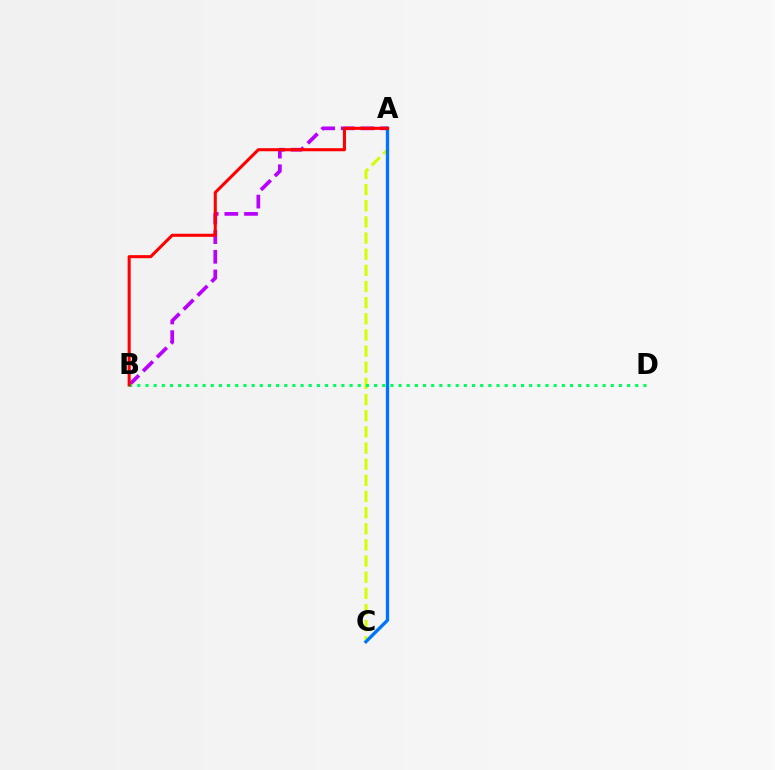{('A', 'B'): [{'color': '#b900ff', 'line_style': 'dashed', 'thickness': 2.67}, {'color': '#ff0000', 'line_style': 'solid', 'thickness': 2.21}], ('A', 'C'): [{'color': '#d1ff00', 'line_style': 'dashed', 'thickness': 2.19}, {'color': '#0074ff', 'line_style': 'solid', 'thickness': 2.39}], ('B', 'D'): [{'color': '#00ff5c', 'line_style': 'dotted', 'thickness': 2.22}]}